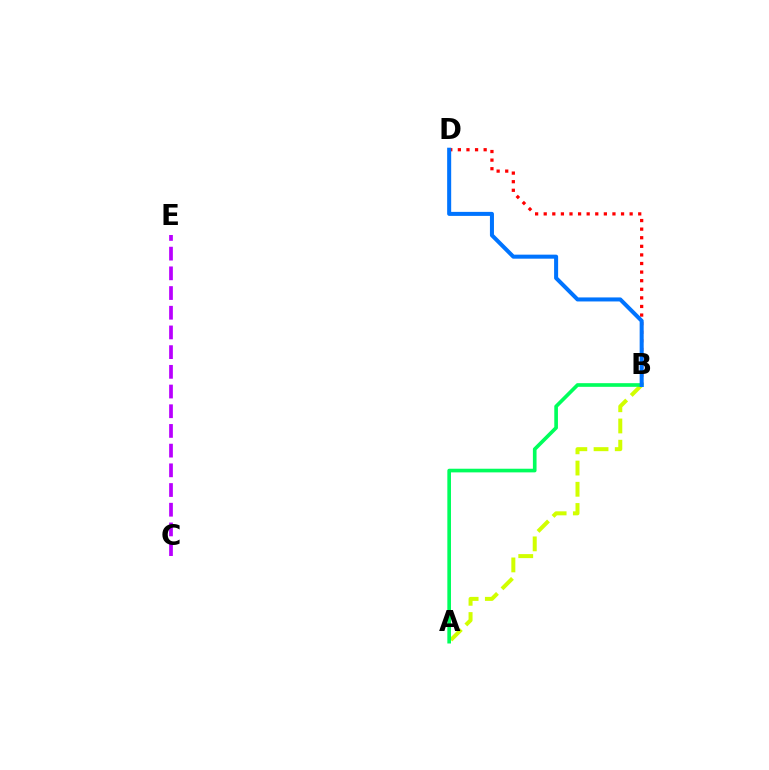{('B', 'D'): [{'color': '#ff0000', 'line_style': 'dotted', 'thickness': 2.33}, {'color': '#0074ff', 'line_style': 'solid', 'thickness': 2.9}], ('A', 'B'): [{'color': '#d1ff00', 'line_style': 'dashed', 'thickness': 2.88}, {'color': '#00ff5c', 'line_style': 'solid', 'thickness': 2.63}], ('C', 'E'): [{'color': '#b900ff', 'line_style': 'dashed', 'thickness': 2.68}]}